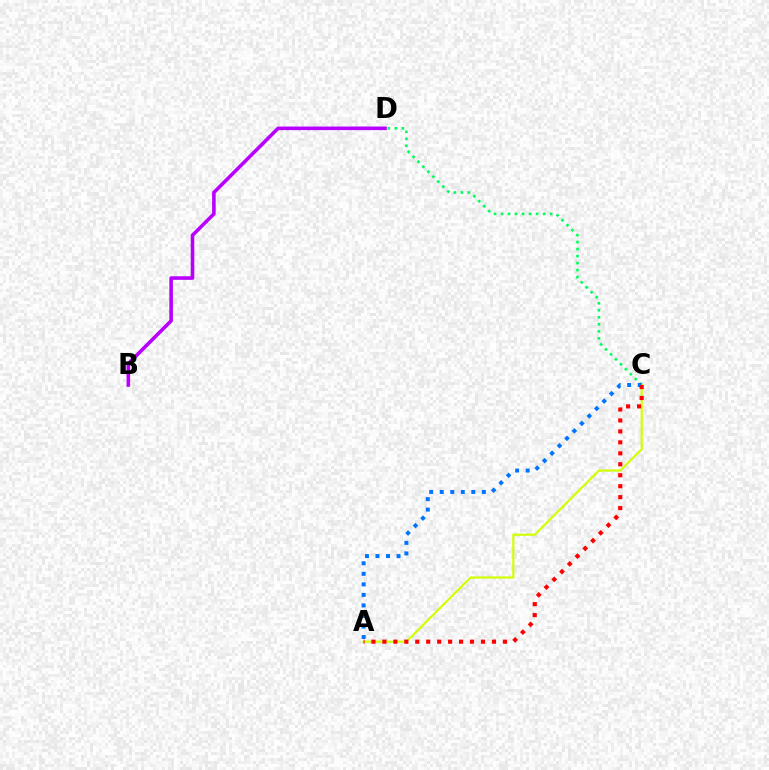{('C', 'D'): [{'color': '#00ff5c', 'line_style': 'dotted', 'thickness': 1.9}], ('A', 'C'): [{'color': '#d1ff00', 'line_style': 'solid', 'thickness': 1.56}, {'color': '#0074ff', 'line_style': 'dotted', 'thickness': 2.86}, {'color': '#ff0000', 'line_style': 'dotted', 'thickness': 2.98}], ('B', 'D'): [{'color': '#b900ff', 'line_style': 'solid', 'thickness': 2.58}]}